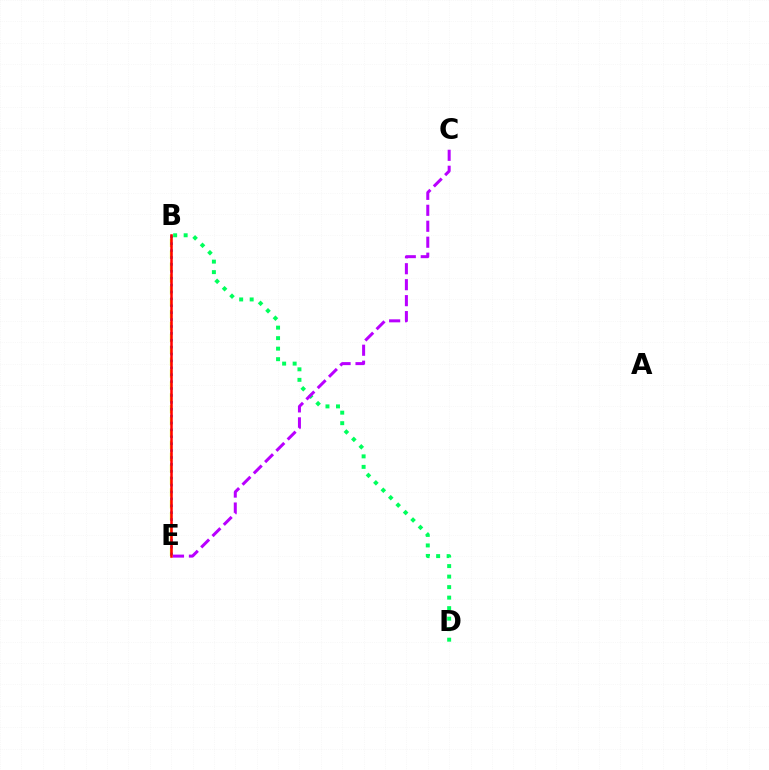{('B', 'E'): [{'color': '#d1ff00', 'line_style': 'dashed', 'thickness': 1.61}, {'color': '#0074ff', 'line_style': 'dotted', 'thickness': 1.87}, {'color': '#ff0000', 'line_style': 'solid', 'thickness': 1.82}], ('B', 'D'): [{'color': '#00ff5c', 'line_style': 'dotted', 'thickness': 2.86}], ('C', 'E'): [{'color': '#b900ff', 'line_style': 'dashed', 'thickness': 2.17}]}